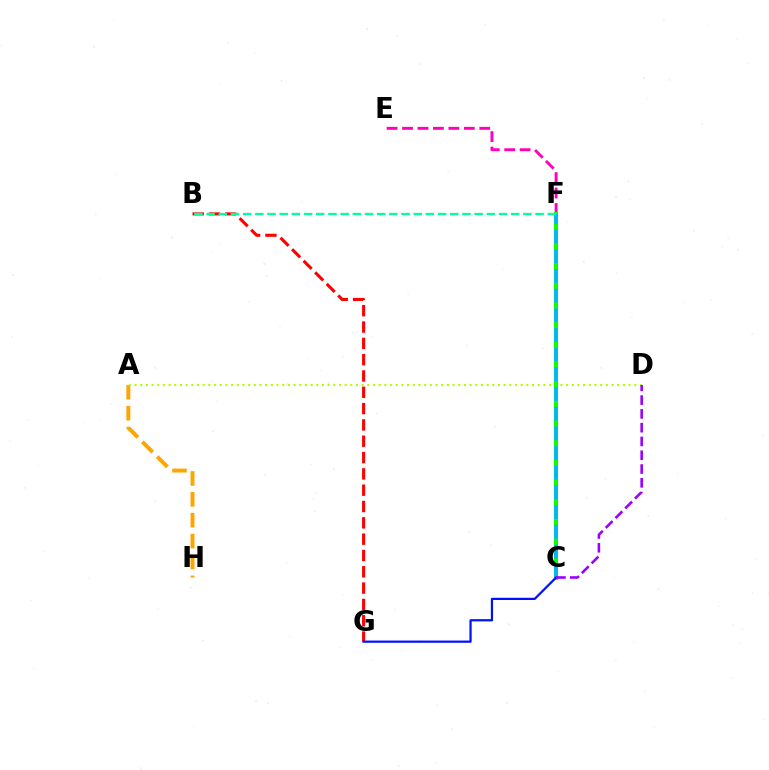{('A', 'H'): [{'color': '#ffa500', 'line_style': 'dashed', 'thickness': 2.84}], ('E', 'F'): [{'color': '#ff00bd', 'line_style': 'dashed', 'thickness': 2.1}], ('B', 'G'): [{'color': '#ff0000', 'line_style': 'dashed', 'thickness': 2.22}], ('A', 'D'): [{'color': '#b3ff00', 'line_style': 'dotted', 'thickness': 1.54}], ('C', 'F'): [{'color': '#08ff00', 'line_style': 'solid', 'thickness': 2.89}, {'color': '#00b5ff', 'line_style': 'dashed', 'thickness': 2.67}], ('C', 'G'): [{'color': '#0010ff', 'line_style': 'solid', 'thickness': 1.6}], ('C', 'D'): [{'color': '#9b00ff', 'line_style': 'dashed', 'thickness': 1.87}], ('B', 'F'): [{'color': '#00ff9d', 'line_style': 'dashed', 'thickness': 1.66}]}